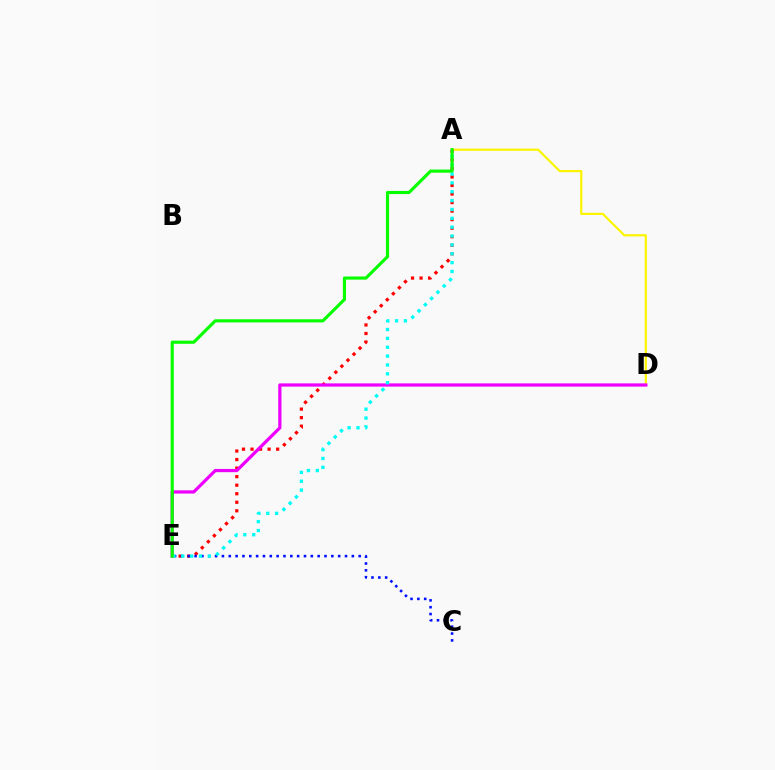{('A', 'D'): [{'color': '#fcf500', 'line_style': 'solid', 'thickness': 1.59}], ('A', 'E'): [{'color': '#ff0000', 'line_style': 'dotted', 'thickness': 2.32}, {'color': '#00fff6', 'line_style': 'dotted', 'thickness': 2.41}, {'color': '#08ff00', 'line_style': 'solid', 'thickness': 2.26}], ('D', 'E'): [{'color': '#ee00ff', 'line_style': 'solid', 'thickness': 2.32}], ('C', 'E'): [{'color': '#0010ff', 'line_style': 'dotted', 'thickness': 1.86}]}